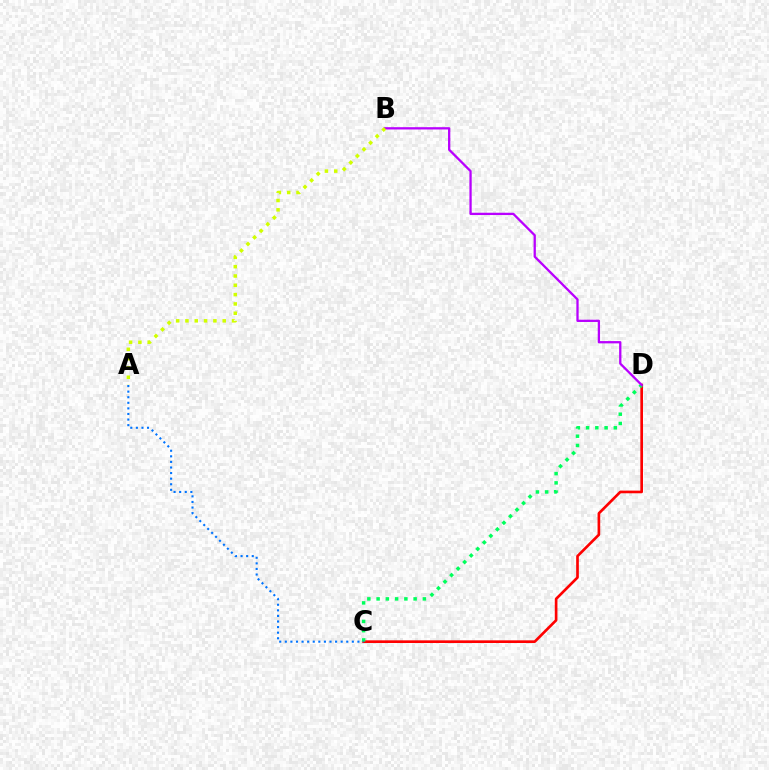{('C', 'D'): [{'color': '#ff0000', 'line_style': 'solid', 'thickness': 1.92}, {'color': '#00ff5c', 'line_style': 'dotted', 'thickness': 2.51}], ('A', 'C'): [{'color': '#0074ff', 'line_style': 'dotted', 'thickness': 1.52}], ('B', 'D'): [{'color': '#b900ff', 'line_style': 'solid', 'thickness': 1.65}], ('A', 'B'): [{'color': '#d1ff00', 'line_style': 'dotted', 'thickness': 2.53}]}